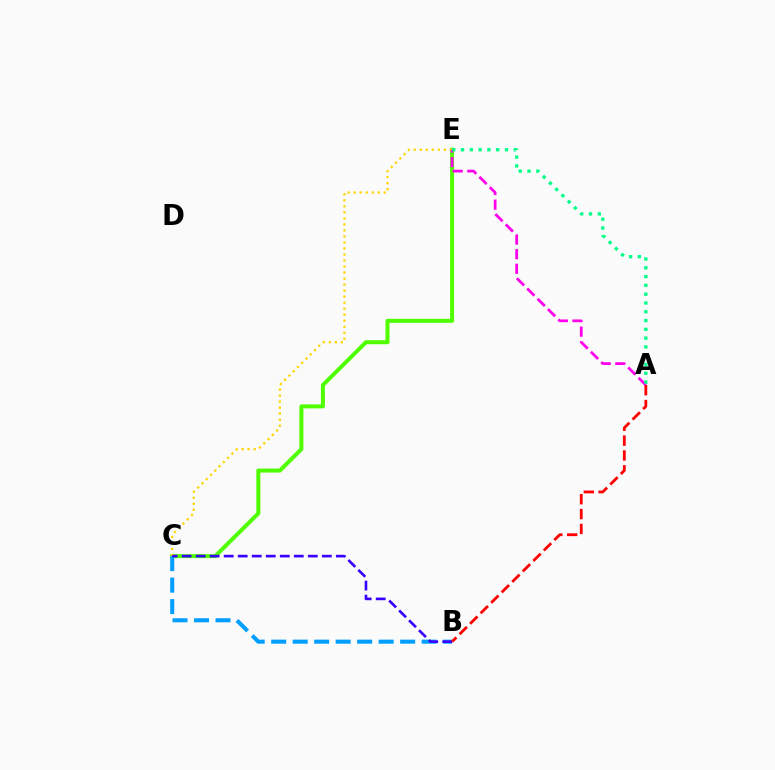{('C', 'E'): [{'color': '#4fff00', 'line_style': 'solid', 'thickness': 2.89}, {'color': '#ffd500', 'line_style': 'dotted', 'thickness': 1.64}], ('B', 'C'): [{'color': '#009eff', 'line_style': 'dashed', 'thickness': 2.92}, {'color': '#3700ff', 'line_style': 'dashed', 'thickness': 1.9}], ('A', 'E'): [{'color': '#ff00ed', 'line_style': 'dashed', 'thickness': 1.99}, {'color': '#00ff86', 'line_style': 'dotted', 'thickness': 2.39}], ('A', 'B'): [{'color': '#ff0000', 'line_style': 'dashed', 'thickness': 2.02}]}